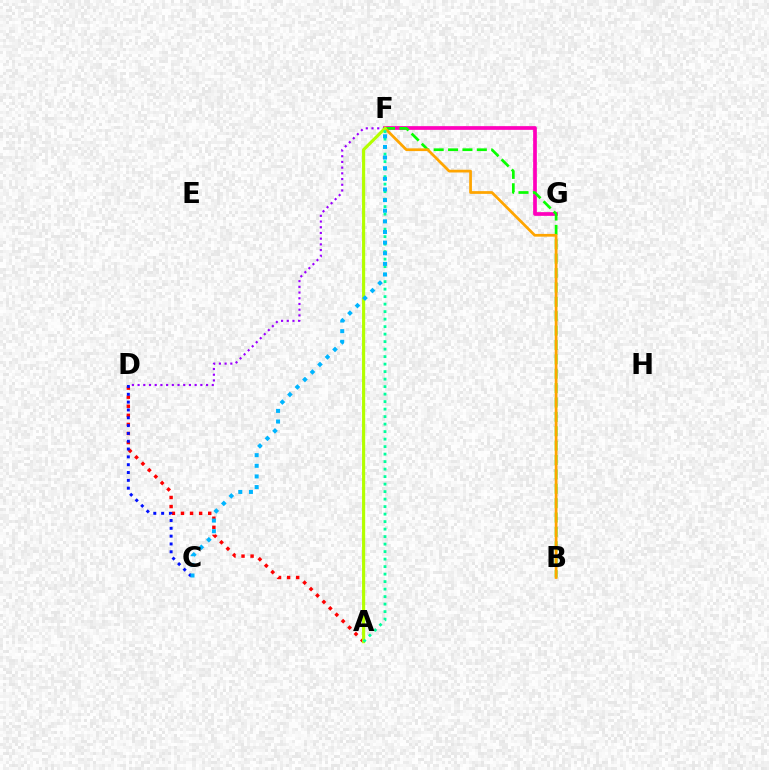{('F', 'G'): [{'color': '#ff00bd', 'line_style': 'solid', 'thickness': 2.67}], ('B', 'F'): [{'color': '#08ff00', 'line_style': 'dashed', 'thickness': 1.95}, {'color': '#ffa500', 'line_style': 'solid', 'thickness': 1.97}], ('D', 'F'): [{'color': '#9b00ff', 'line_style': 'dotted', 'thickness': 1.55}], ('A', 'D'): [{'color': '#ff0000', 'line_style': 'dotted', 'thickness': 2.47}], ('A', 'F'): [{'color': '#b3ff00', 'line_style': 'solid', 'thickness': 2.26}, {'color': '#00ff9d', 'line_style': 'dotted', 'thickness': 2.04}], ('C', 'D'): [{'color': '#0010ff', 'line_style': 'dotted', 'thickness': 2.13}], ('C', 'F'): [{'color': '#00b5ff', 'line_style': 'dotted', 'thickness': 2.89}]}